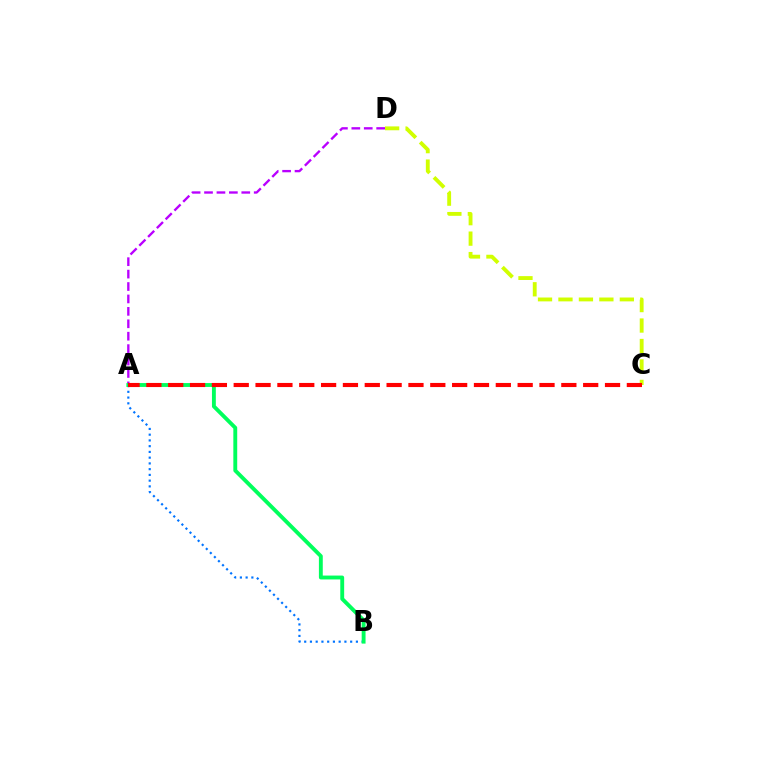{('A', 'B'): [{'color': '#0074ff', 'line_style': 'dotted', 'thickness': 1.56}, {'color': '#00ff5c', 'line_style': 'solid', 'thickness': 2.79}], ('A', 'D'): [{'color': '#b900ff', 'line_style': 'dashed', 'thickness': 1.69}], ('C', 'D'): [{'color': '#d1ff00', 'line_style': 'dashed', 'thickness': 2.78}], ('A', 'C'): [{'color': '#ff0000', 'line_style': 'dashed', 'thickness': 2.97}]}